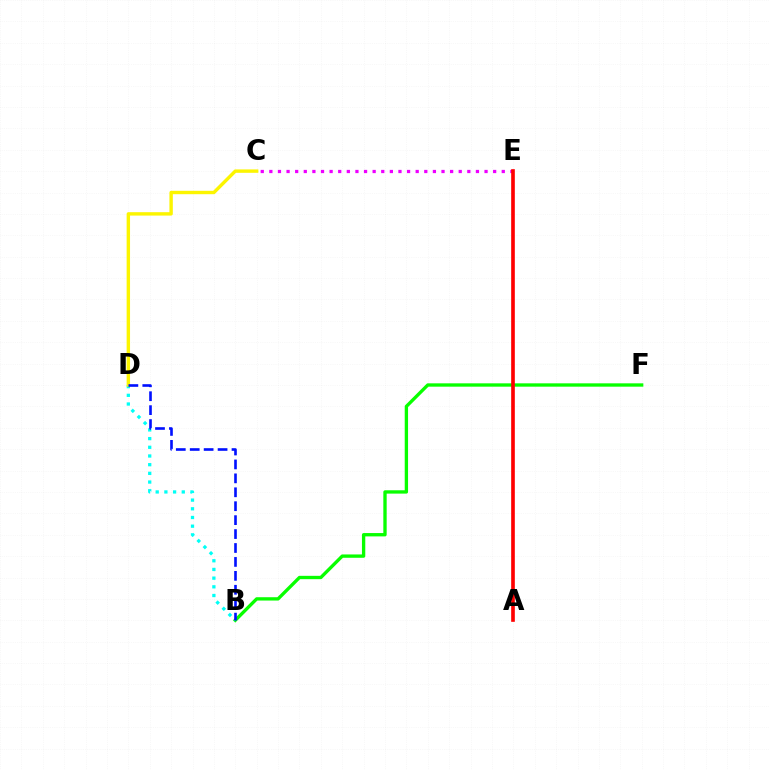{('B', 'F'): [{'color': '#08ff00', 'line_style': 'solid', 'thickness': 2.4}], ('B', 'D'): [{'color': '#00fff6', 'line_style': 'dotted', 'thickness': 2.36}, {'color': '#0010ff', 'line_style': 'dashed', 'thickness': 1.89}], ('C', 'E'): [{'color': '#ee00ff', 'line_style': 'dotted', 'thickness': 2.34}], ('A', 'E'): [{'color': '#ff0000', 'line_style': 'solid', 'thickness': 2.63}], ('C', 'D'): [{'color': '#fcf500', 'line_style': 'solid', 'thickness': 2.45}]}